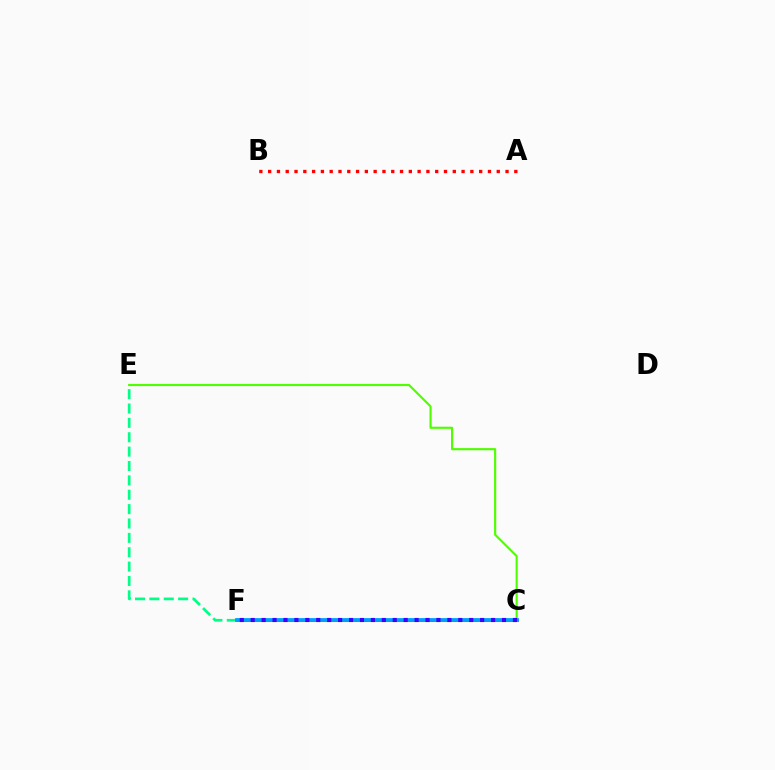{('E', 'F'): [{'color': '#00ff86', 'line_style': 'dashed', 'thickness': 1.95}], ('C', 'E'): [{'color': '#4fff00', 'line_style': 'solid', 'thickness': 1.55}], ('C', 'F'): [{'color': '#ffd500', 'line_style': 'solid', 'thickness': 2.2}, {'color': '#ff00ed', 'line_style': 'solid', 'thickness': 1.91}, {'color': '#009eff', 'line_style': 'solid', 'thickness': 2.73}, {'color': '#3700ff', 'line_style': 'dotted', 'thickness': 2.97}], ('A', 'B'): [{'color': '#ff0000', 'line_style': 'dotted', 'thickness': 2.39}]}